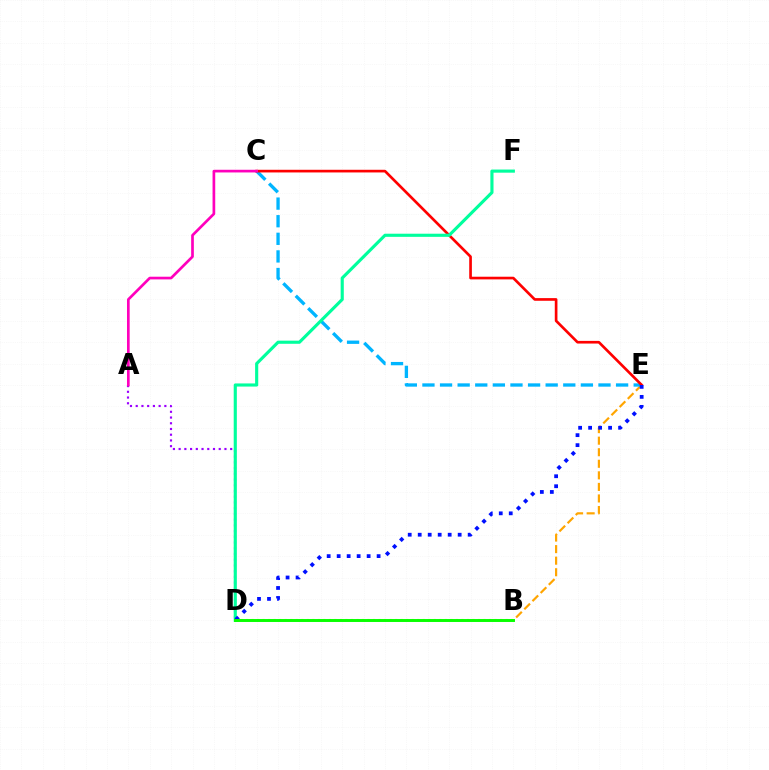{('B', 'D'): [{'color': '#b3ff00', 'line_style': 'dotted', 'thickness': 1.5}, {'color': '#08ff00', 'line_style': 'solid', 'thickness': 2.12}], ('B', 'E'): [{'color': '#ffa500', 'line_style': 'dashed', 'thickness': 1.57}], ('A', 'D'): [{'color': '#9b00ff', 'line_style': 'dotted', 'thickness': 1.56}], ('C', 'E'): [{'color': '#00b5ff', 'line_style': 'dashed', 'thickness': 2.39}, {'color': '#ff0000', 'line_style': 'solid', 'thickness': 1.92}], ('D', 'F'): [{'color': '#00ff9d', 'line_style': 'solid', 'thickness': 2.26}], ('A', 'C'): [{'color': '#ff00bd', 'line_style': 'solid', 'thickness': 1.93}], ('D', 'E'): [{'color': '#0010ff', 'line_style': 'dotted', 'thickness': 2.71}]}